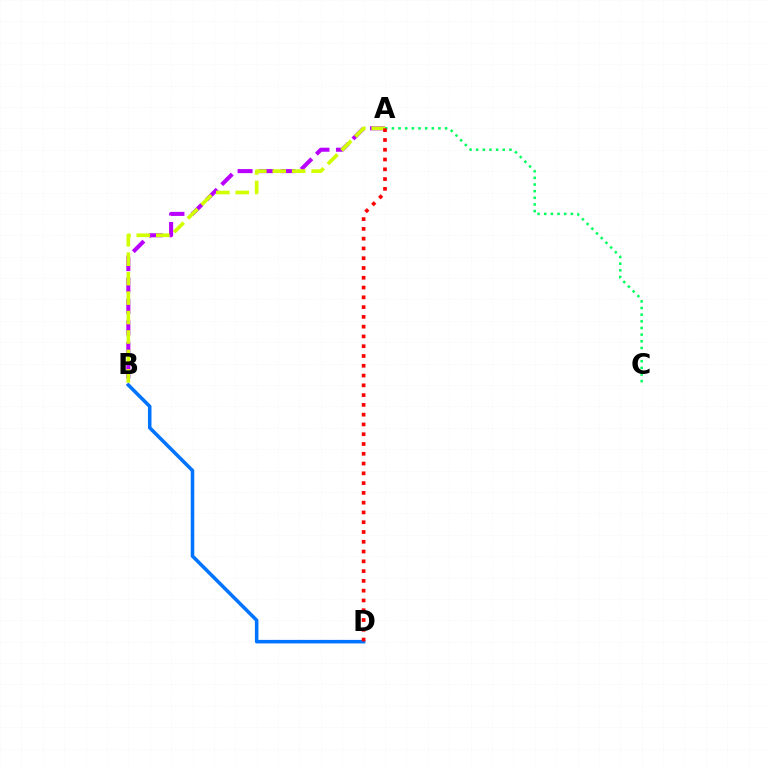{('B', 'D'): [{'color': '#0074ff', 'line_style': 'solid', 'thickness': 2.55}], ('A', 'C'): [{'color': '#00ff5c', 'line_style': 'dotted', 'thickness': 1.81}], ('A', 'B'): [{'color': '#b900ff', 'line_style': 'dashed', 'thickness': 2.91}, {'color': '#d1ff00', 'line_style': 'dashed', 'thickness': 2.64}], ('A', 'D'): [{'color': '#ff0000', 'line_style': 'dotted', 'thickness': 2.66}]}